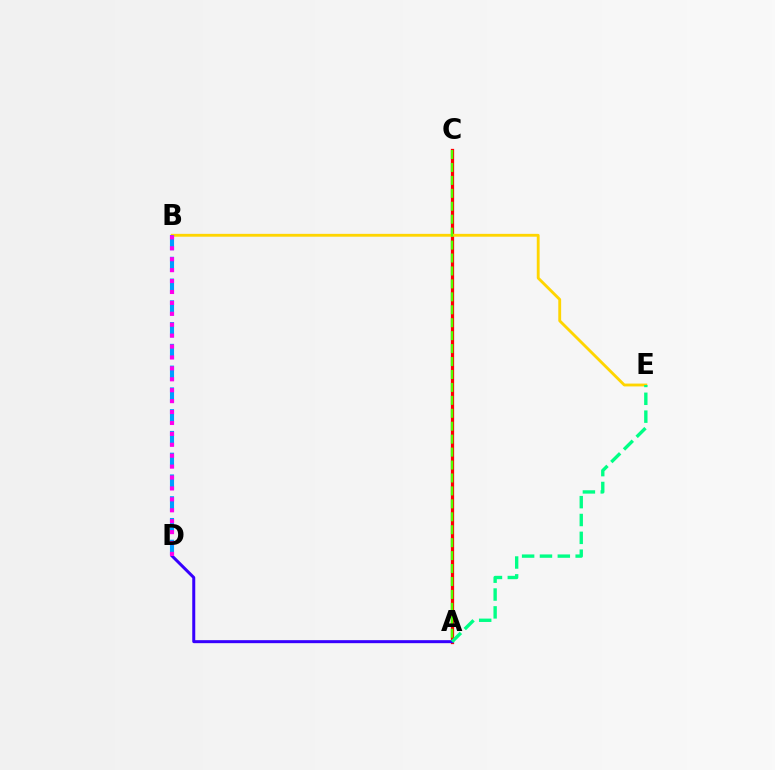{('A', 'C'): [{'color': '#ff0000', 'line_style': 'solid', 'thickness': 2.34}, {'color': '#4fff00', 'line_style': 'dashed', 'thickness': 1.76}], ('B', 'E'): [{'color': '#ffd500', 'line_style': 'solid', 'thickness': 2.05}], ('B', 'D'): [{'color': '#009eff', 'line_style': 'dashed', 'thickness': 2.96}, {'color': '#ff00ed', 'line_style': 'dotted', 'thickness': 2.97}], ('A', 'D'): [{'color': '#3700ff', 'line_style': 'solid', 'thickness': 2.16}], ('A', 'E'): [{'color': '#00ff86', 'line_style': 'dashed', 'thickness': 2.42}]}